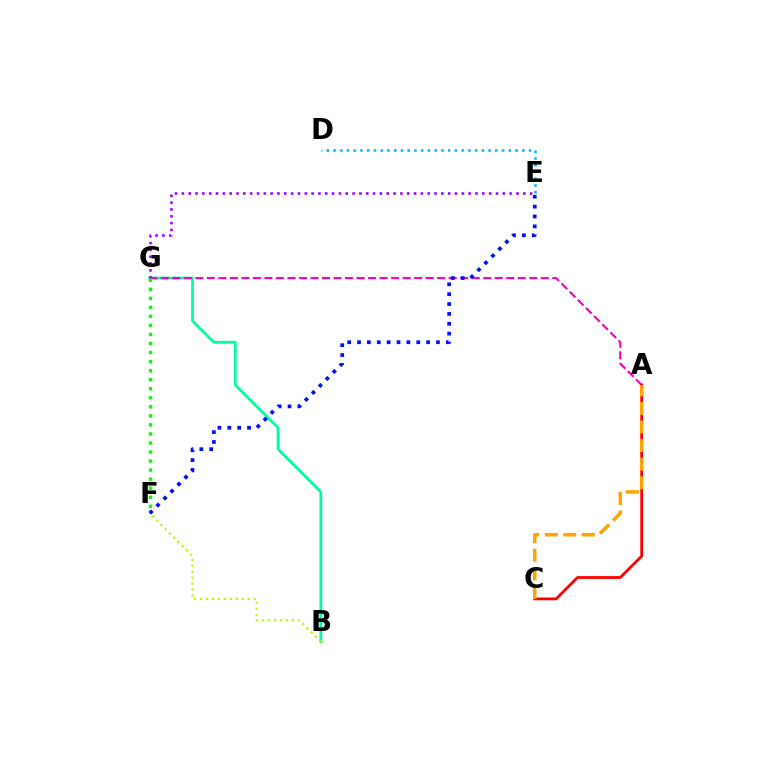{('B', 'G'): [{'color': '#00ff9d', 'line_style': 'solid', 'thickness': 2.0}], ('A', 'G'): [{'color': '#ff00bd', 'line_style': 'dashed', 'thickness': 1.56}], ('E', 'F'): [{'color': '#0010ff', 'line_style': 'dotted', 'thickness': 2.68}], ('E', 'G'): [{'color': '#9b00ff', 'line_style': 'dotted', 'thickness': 1.86}], ('A', 'C'): [{'color': '#ff0000', 'line_style': 'solid', 'thickness': 2.01}, {'color': '#ffa500', 'line_style': 'dashed', 'thickness': 2.52}], ('F', 'G'): [{'color': '#08ff00', 'line_style': 'dotted', 'thickness': 2.46}], ('B', 'F'): [{'color': '#b3ff00', 'line_style': 'dotted', 'thickness': 1.62}], ('D', 'E'): [{'color': '#00b5ff', 'line_style': 'dotted', 'thickness': 1.83}]}